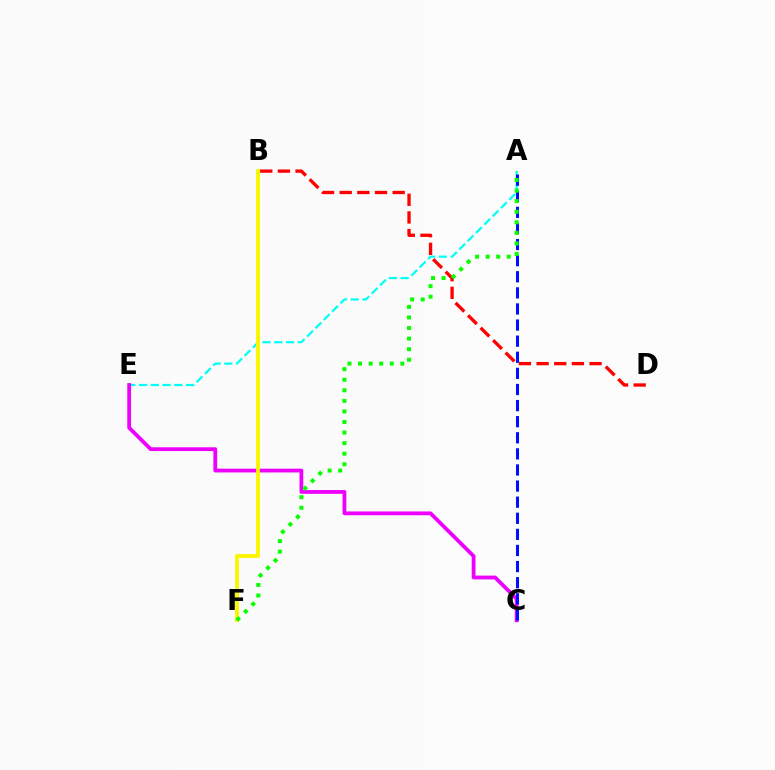{('A', 'E'): [{'color': '#00fff6', 'line_style': 'dashed', 'thickness': 1.6}], ('C', 'E'): [{'color': '#ee00ff', 'line_style': 'solid', 'thickness': 2.73}], ('B', 'F'): [{'color': '#fcf500', 'line_style': 'solid', 'thickness': 2.78}], ('B', 'D'): [{'color': '#ff0000', 'line_style': 'dashed', 'thickness': 2.4}], ('A', 'C'): [{'color': '#0010ff', 'line_style': 'dashed', 'thickness': 2.19}], ('A', 'F'): [{'color': '#08ff00', 'line_style': 'dotted', 'thickness': 2.87}]}